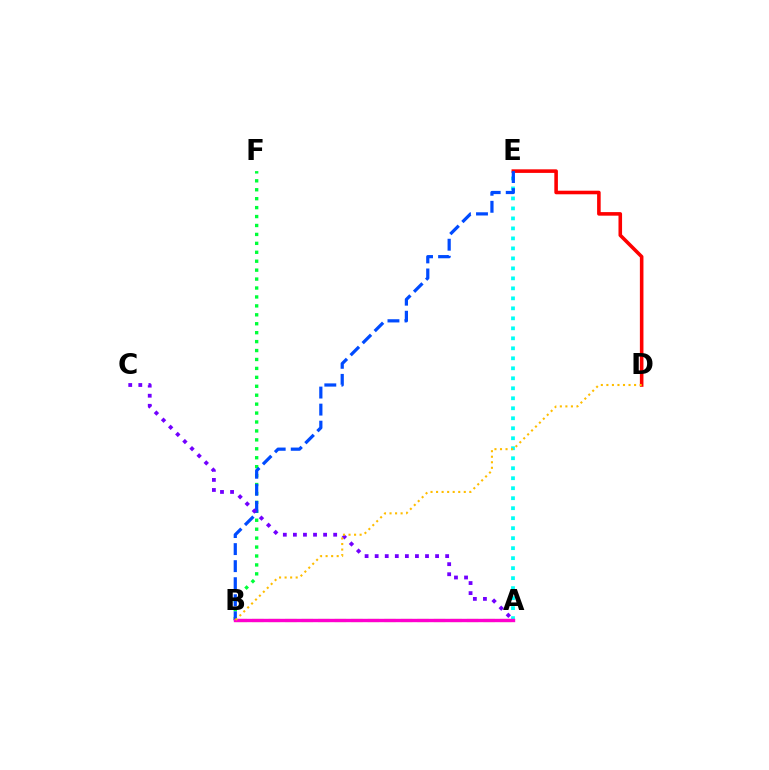{('A', 'E'): [{'color': '#00fff6', 'line_style': 'dotted', 'thickness': 2.72}], ('B', 'F'): [{'color': '#00ff39', 'line_style': 'dotted', 'thickness': 2.43}], ('D', 'E'): [{'color': '#ff0000', 'line_style': 'solid', 'thickness': 2.58}], ('A', 'B'): [{'color': '#84ff00', 'line_style': 'dashed', 'thickness': 2.24}, {'color': '#ff00cf', 'line_style': 'solid', 'thickness': 2.43}], ('B', 'E'): [{'color': '#004bff', 'line_style': 'dashed', 'thickness': 2.32}], ('A', 'C'): [{'color': '#7200ff', 'line_style': 'dotted', 'thickness': 2.74}], ('B', 'D'): [{'color': '#ffbd00', 'line_style': 'dotted', 'thickness': 1.51}]}